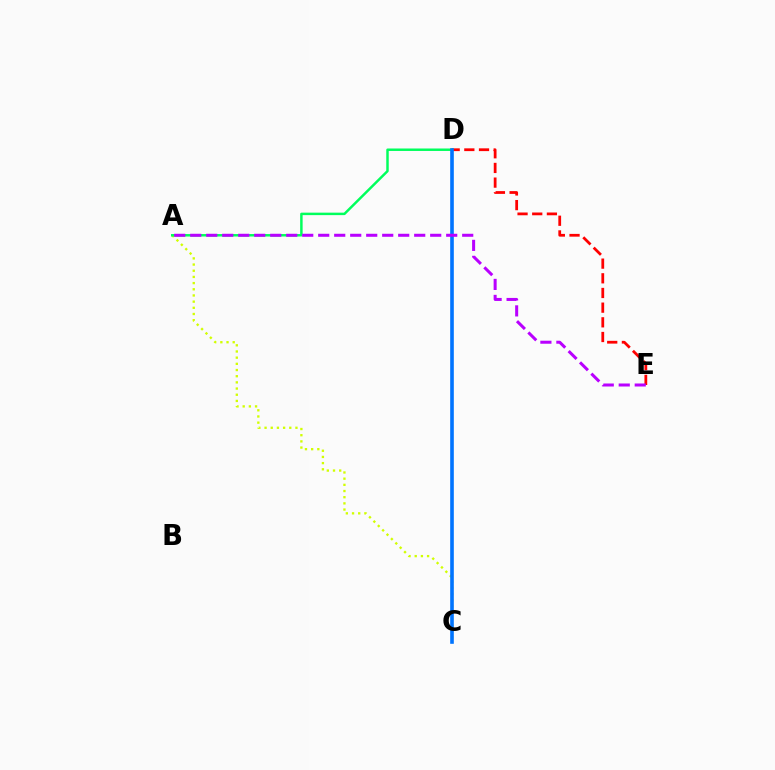{('A', 'C'): [{'color': '#d1ff00', 'line_style': 'dotted', 'thickness': 1.68}], ('D', 'E'): [{'color': '#ff0000', 'line_style': 'dashed', 'thickness': 1.99}], ('A', 'D'): [{'color': '#00ff5c', 'line_style': 'solid', 'thickness': 1.78}], ('C', 'D'): [{'color': '#0074ff', 'line_style': 'solid', 'thickness': 2.6}], ('A', 'E'): [{'color': '#b900ff', 'line_style': 'dashed', 'thickness': 2.17}]}